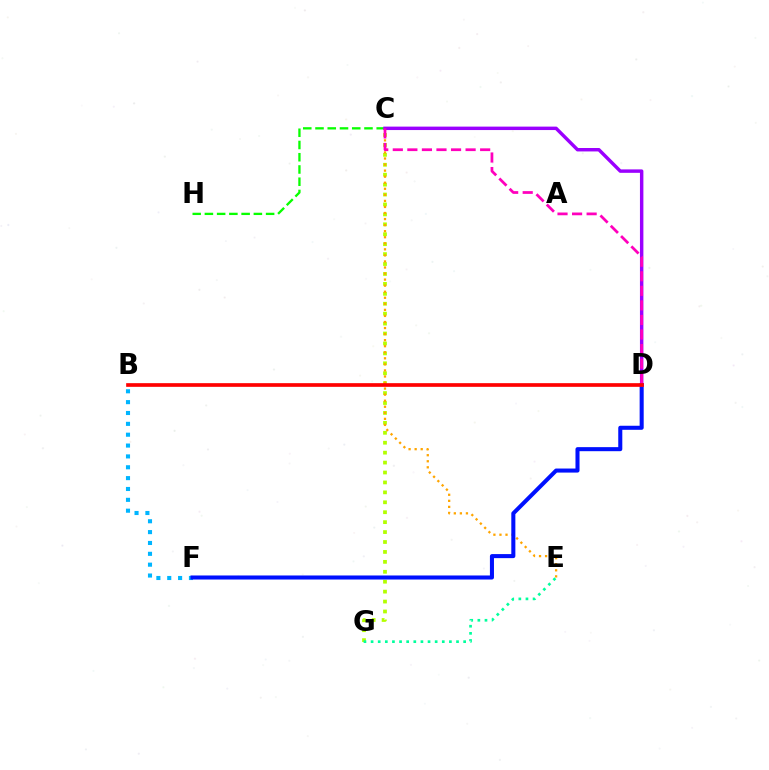{('B', 'F'): [{'color': '#00b5ff', 'line_style': 'dotted', 'thickness': 2.95}], ('C', 'G'): [{'color': '#b3ff00', 'line_style': 'dotted', 'thickness': 2.7}], ('C', 'H'): [{'color': '#08ff00', 'line_style': 'dashed', 'thickness': 1.66}], ('C', 'E'): [{'color': '#ffa500', 'line_style': 'dotted', 'thickness': 1.64}], ('E', 'G'): [{'color': '#00ff9d', 'line_style': 'dotted', 'thickness': 1.93}], ('D', 'F'): [{'color': '#0010ff', 'line_style': 'solid', 'thickness': 2.92}], ('C', 'D'): [{'color': '#9b00ff', 'line_style': 'solid', 'thickness': 2.48}, {'color': '#ff00bd', 'line_style': 'dashed', 'thickness': 1.98}], ('B', 'D'): [{'color': '#ff0000', 'line_style': 'solid', 'thickness': 2.64}]}